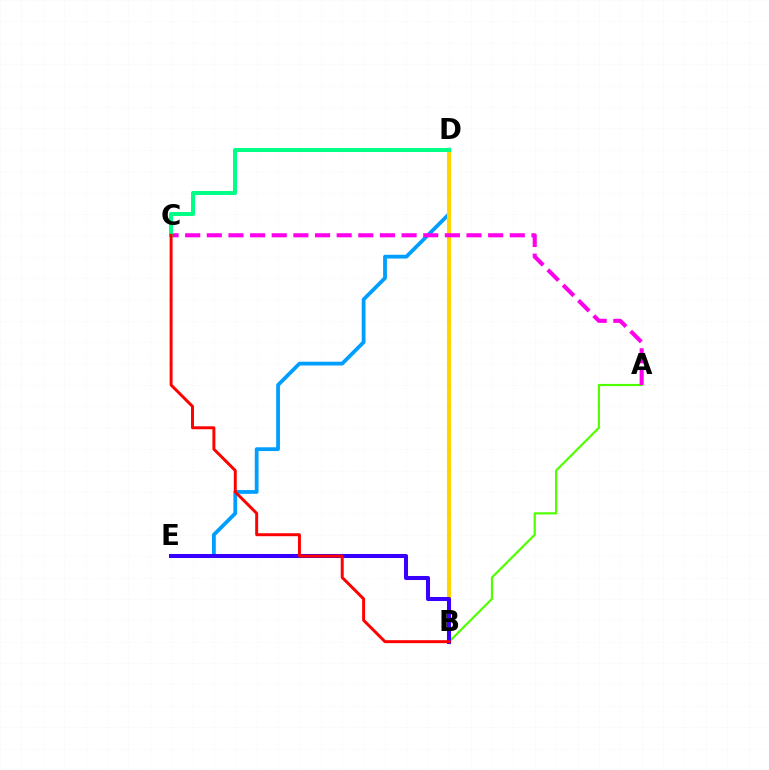{('D', 'E'): [{'color': '#009eff', 'line_style': 'solid', 'thickness': 2.72}], ('B', 'D'): [{'color': '#ffd500', 'line_style': 'solid', 'thickness': 2.93}], ('A', 'B'): [{'color': '#4fff00', 'line_style': 'solid', 'thickness': 1.57}], ('A', 'C'): [{'color': '#ff00ed', 'line_style': 'dashed', 'thickness': 2.94}], ('C', 'D'): [{'color': '#00ff86', 'line_style': 'solid', 'thickness': 2.9}], ('B', 'E'): [{'color': '#3700ff', 'line_style': 'solid', 'thickness': 2.91}], ('B', 'C'): [{'color': '#ff0000', 'line_style': 'solid', 'thickness': 2.13}]}